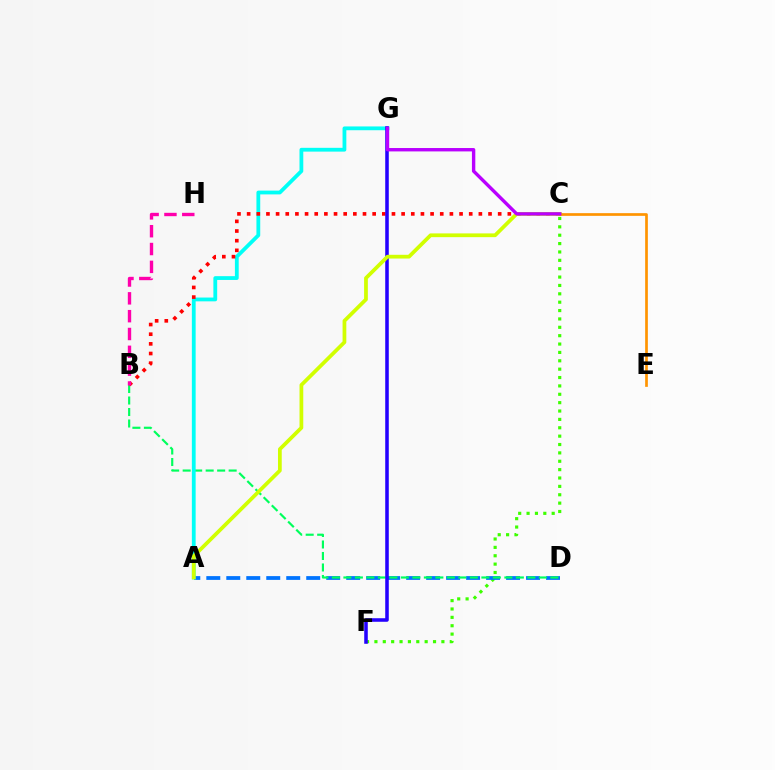{('C', 'F'): [{'color': '#3dff00', 'line_style': 'dotted', 'thickness': 2.27}], ('A', 'D'): [{'color': '#0074ff', 'line_style': 'dashed', 'thickness': 2.71}], ('B', 'D'): [{'color': '#00ff5c', 'line_style': 'dashed', 'thickness': 1.56}], ('A', 'G'): [{'color': '#00fff6', 'line_style': 'solid', 'thickness': 2.73}], ('B', 'C'): [{'color': '#ff0000', 'line_style': 'dotted', 'thickness': 2.62}], ('F', 'G'): [{'color': '#2500ff', 'line_style': 'solid', 'thickness': 2.55}], ('A', 'C'): [{'color': '#d1ff00', 'line_style': 'solid', 'thickness': 2.7}], ('B', 'H'): [{'color': '#ff00ac', 'line_style': 'dashed', 'thickness': 2.42}], ('C', 'E'): [{'color': '#ff9400', 'line_style': 'solid', 'thickness': 1.94}], ('C', 'G'): [{'color': '#b900ff', 'line_style': 'solid', 'thickness': 2.43}]}